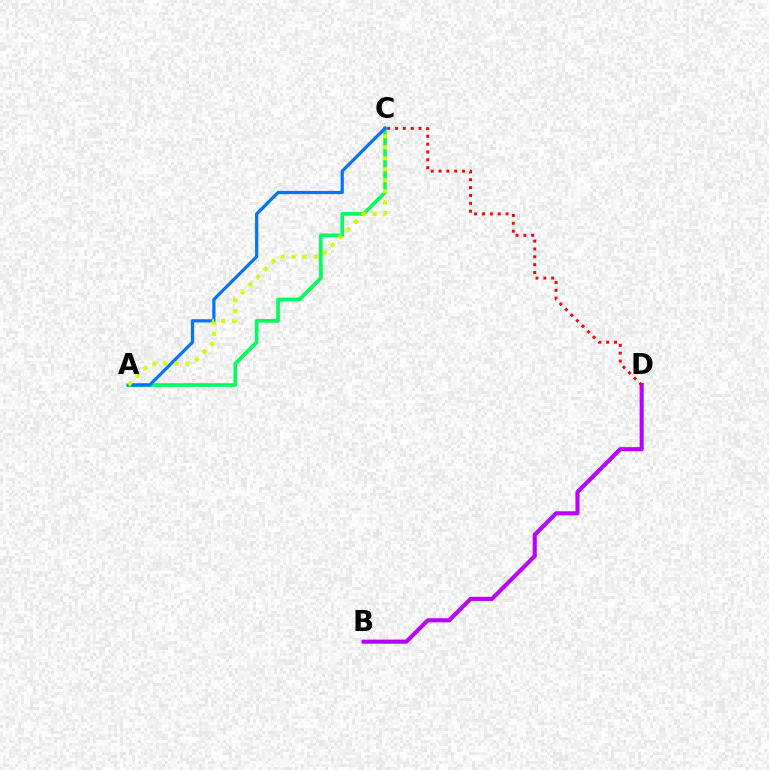{('A', 'C'): [{'color': '#00ff5c', 'line_style': 'solid', 'thickness': 2.61}, {'color': '#0074ff', 'line_style': 'solid', 'thickness': 2.32}, {'color': '#d1ff00', 'line_style': 'dotted', 'thickness': 2.98}], ('B', 'D'): [{'color': '#b900ff', 'line_style': 'solid', 'thickness': 2.95}], ('C', 'D'): [{'color': '#ff0000', 'line_style': 'dotted', 'thickness': 2.13}]}